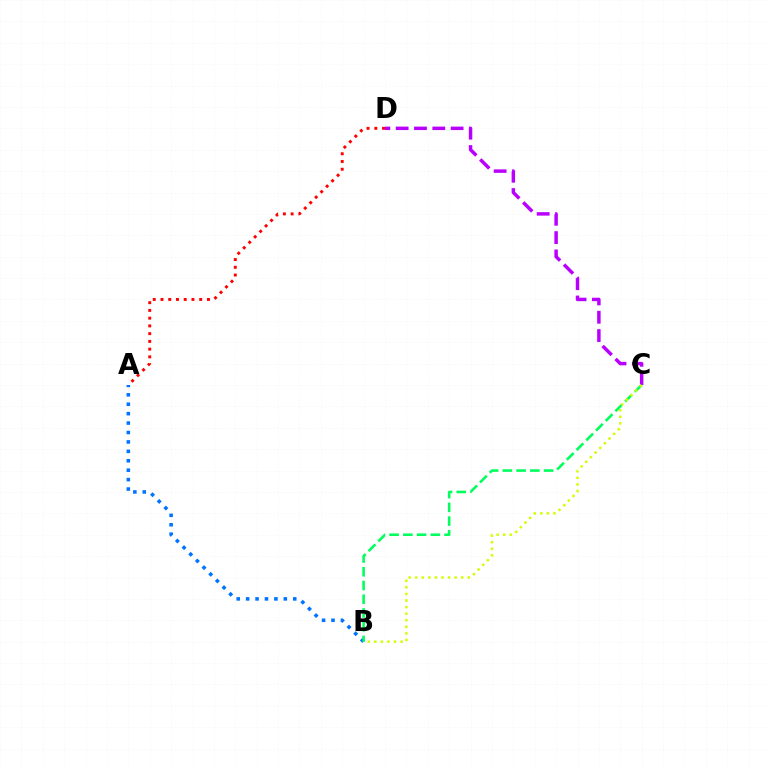{('A', 'B'): [{'color': '#0074ff', 'line_style': 'dotted', 'thickness': 2.56}], ('C', 'D'): [{'color': '#b900ff', 'line_style': 'dashed', 'thickness': 2.49}], ('A', 'D'): [{'color': '#ff0000', 'line_style': 'dotted', 'thickness': 2.1}], ('B', 'C'): [{'color': '#00ff5c', 'line_style': 'dashed', 'thickness': 1.87}, {'color': '#d1ff00', 'line_style': 'dotted', 'thickness': 1.78}]}